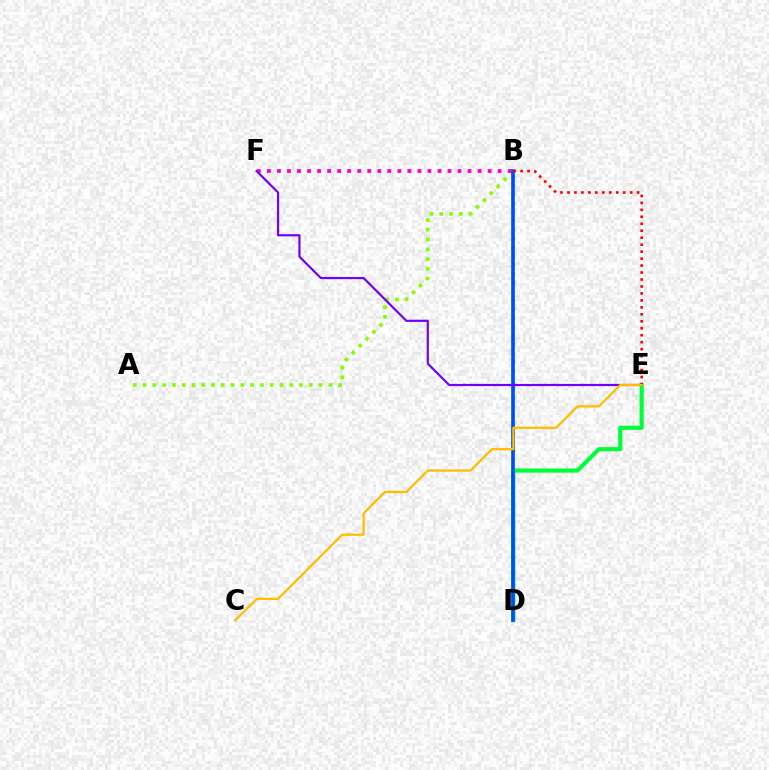{('B', 'D'): [{'color': '#00fff6', 'line_style': 'dotted', 'thickness': 2.4}, {'color': '#004bff', 'line_style': 'solid', 'thickness': 2.61}], ('A', 'B'): [{'color': '#84ff00', 'line_style': 'dotted', 'thickness': 2.66}], ('D', 'E'): [{'color': '#00ff39', 'line_style': 'solid', 'thickness': 2.98}], ('B', 'F'): [{'color': '#ff00cf', 'line_style': 'dotted', 'thickness': 2.73}], ('E', 'F'): [{'color': '#7200ff', 'line_style': 'solid', 'thickness': 1.58}], ('B', 'E'): [{'color': '#ff0000', 'line_style': 'dotted', 'thickness': 1.89}], ('C', 'E'): [{'color': '#ffbd00', 'line_style': 'solid', 'thickness': 1.62}]}